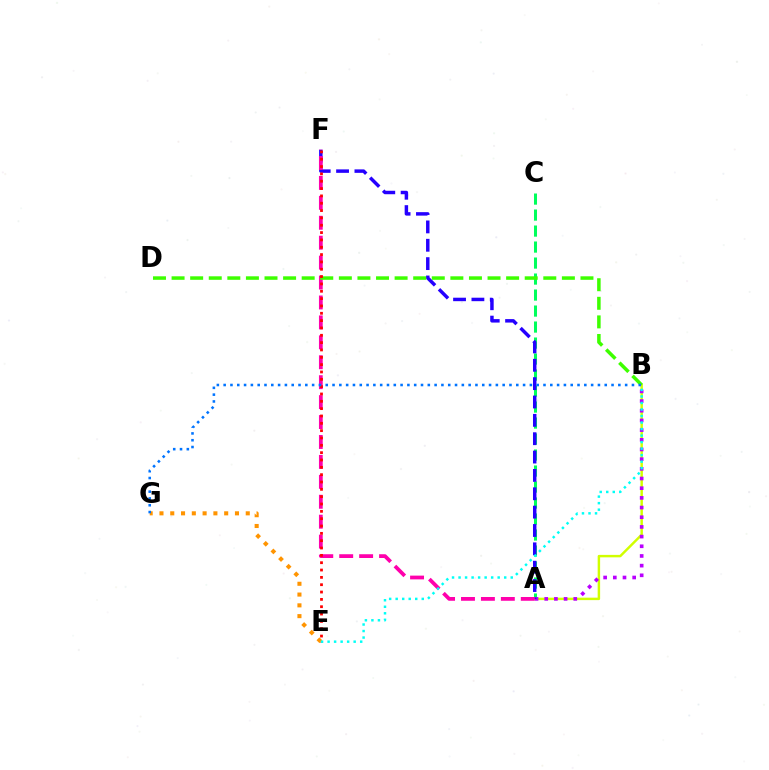{('A', 'C'): [{'color': '#00ff5c', 'line_style': 'dashed', 'thickness': 2.17}], ('A', 'B'): [{'color': '#d1ff00', 'line_style': 'solid', 'thickness': 1.77}, {'color': '#b900ff', 'line_style': 'dotted', 'thickness': 2.63}], ('E', 'G'): [{'color': '#ff9400', 'line_style': 'dotted', 'thickness': 2.93}], ('A', 'F'): [{'color': '#2500ff', 'line_style': 'dashed', 'thickness': 2.49}, {'color': '#ff00ac', 'line_style': 'dashed', 'thickness': 2.71}], ('B', 'D'): [{'color': '#3dff00', 'line_style': 'dashed', 'thickness': 2.52}], ('E', 'F'): [{'color': '#ff0000', 'line_style': 'dotted', 'thickness': 1.99}], ('B', 'G'): [{'color': '#0074ff', 'line_style': 'dotted', 'thickness': 1.85}], ('B', 'E'): [{'color': '#00fff6', 'line_style': 'dotted', 'thickness': 1.77}]}